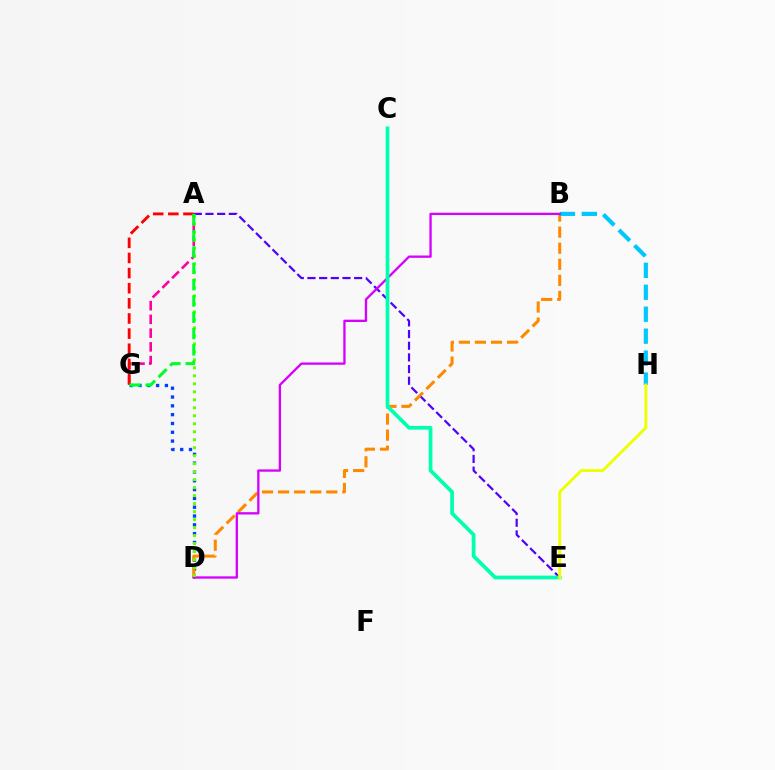{('A', 'E'): [{'color': '#4f00ff', 'line_style': 'dashed', 'thickness': 1.59}], ('A', 'G'): [{'color': '#ff00a0', 'line_style': 'dashed', 'thickness': 1.86}, {'color': '#ff0000', 'line_style': 'dashed', 'thickness': 2.06}, {'color': '#00ff27', 'line_style': 'dashed', 'thickness': 2.21}], ('D', 'G'): [{'color': '#003fff', 'line_style': 'dotted', 'thickness': 2.39}], ('B', 'D'): [{'color': '#ff8800', 'line_style': 'dashed', 'thickness': 2.18}, {'color': '#d600ff', 'line_style': 'solid', 'thickness': 1.67}], ('B', 'H'): [{'color': '#00c7ff', 'line_style': 'dashed', 'thickness': 2.98}], ('A', 'D'): [{'color': '#66ff00', 'line_style': 'dotted', 'thickness': 2.17}], ('C', 'E'): [{'color': '#00ffaf', 'line_style': 'solid', 'thickness': 2.69}], ('E', 'H'): [{'color': '#eeff00', 'line_style': 'solid', 'thickness': 2.09}]}